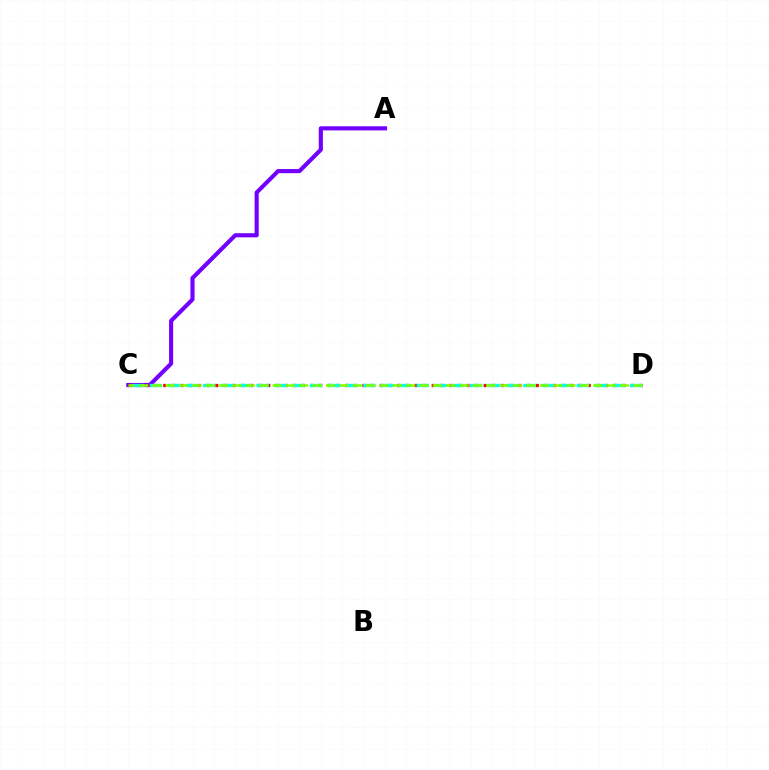{('A', 'C'): [{'color': '#7200ff', 'line_style': 'solid', 'thickness': 2.96}], ('C', 'D'): [{'color': '#ff0000', 'line_style': 'dotted', 'thickness': 2.35}, {'color': '#00fff6', 'line_style': 'dashed', 'thickness': 2.42}, {'color': '#84ff00', 'line_style': 'dashed', 'thickness': 1.82}]}